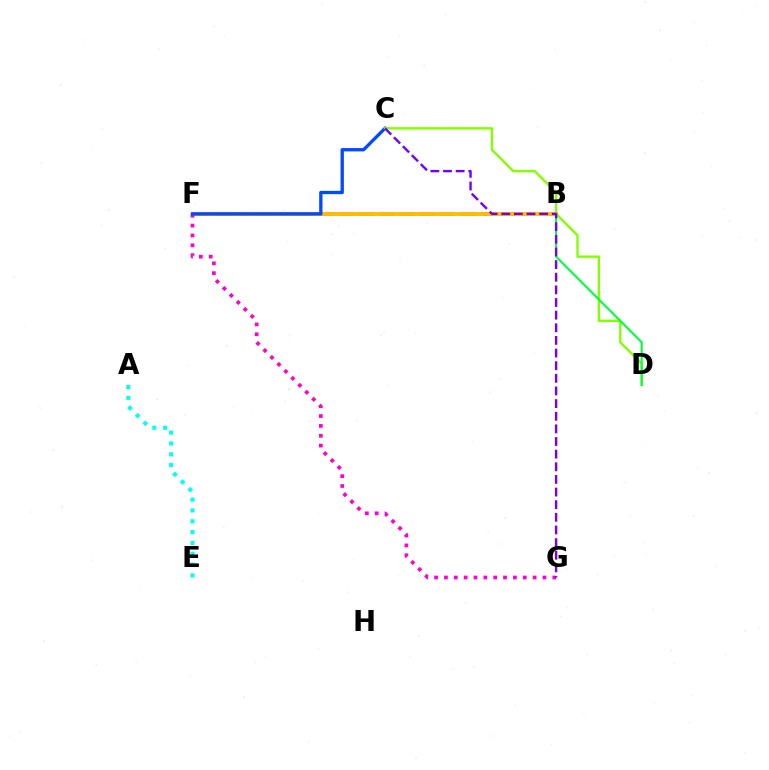{('B', 'F'): [{'color': '#ff0000', 'line_style': 'dashed', 'thickness': 2.75}, {'color': '#ffbd00', 'line_style': 'solid', 'thickness': 2.82}], ('A', 'E'): [{'color': '#00fff6', 'line_style': 'dotted', 'thickness': 2.94}], ('F', 'G'): [{'color': '#ff00cf', 'line_style': 'dotted', 'thickness': 2.68}], ('C', 'F'): [{'color': '#004bff', 'line_style': 'solid', 'thickness': 2.39}], ('C', 'D'): [{'color': '#84ff00', 'line_style': 'solid', 'thickness': 1.7}], ('B', 'D'): [{'color': '#00ff39', 'line_style': 'solid', 'thickness': 1.5}], ('C', 'G'): [{'color': '#7200ff', 'line_style': 'dashed', 'thickness': 1.72}]}